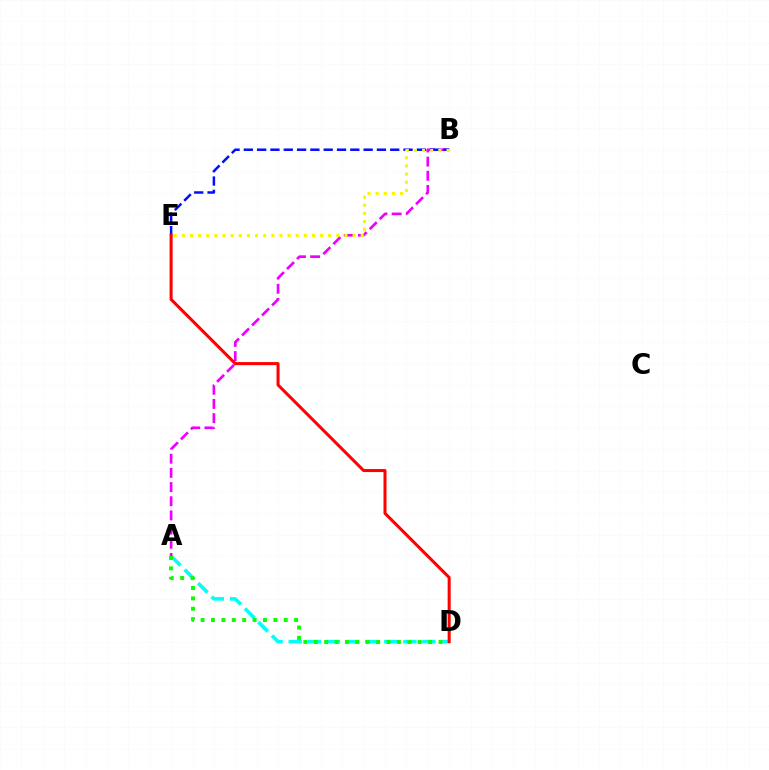{('A', 'D'): [{'color': '#00fff6', 'line_style': 'dashed', 'thickness': 2.6}, {'color': '#08ff00', 'line_style': 'dotted', 'thickness': 2.83}], ('A', 'B'): [{'color': '#ee00ff', 'line_style': 'dashed', 'thickness': 1.93}], ('B', 'E'): [{'color': '#0010ff', 'line_style': 'dashed', 'thickness': 1.81}, {'color': '#fcf500', 'line_style': 'dotted', 'thickness': 2.21}], ('D', 'E'): [{'color': '#ff0000', 'line_style': 'solid', 'thickness': 2.18}]}